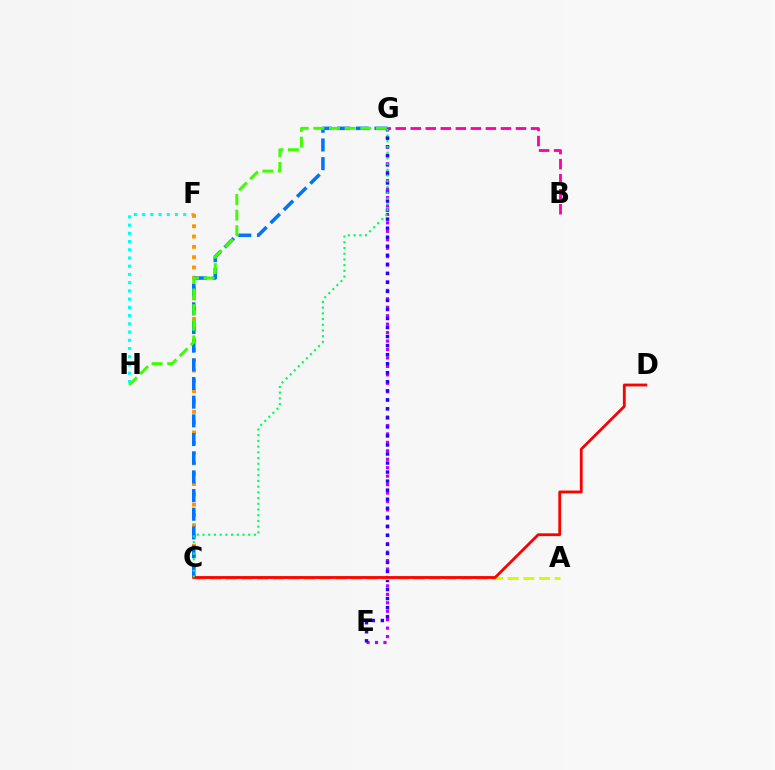{('F', 'H'): [{'color': '#00fff6', 'line_style': 'dotted', 'thickness': 2.24}], ('C', 'F'): [{'color': '#ff9400', 'line_style': 'dotted', 'thickness': 2.8}], ('E', 'G'): [{'color': '#b900ff', 'line_style': 'dotted', 'thickness': 2.29}, {'color': '#2500ff', 'line_style': 'dotted', 'thickness': 2.45}], ('B', 'G'): [{'color': '#ff00ac', 'line_style': 'dashed', 'thickness': 2.04}], ('C', 'G'): [{'color': '#0074ff', 'line_style': 'dashed', 'thickness': 2.54}, {'color': '#00ff5c', 'line_style': 'dotted', 'thickness': 1.55}], ('A', 'C'): [{'color': '#d1ff00', 'line_style': 'dashed', 'thickness': 2.13}], ('C', 'D'): [{'color': '#ff0000', 'line_style': 'solid', 'thickness': 2.03}], ('G', 'H'): [{'color': '#3dff00', 'line_style': 'dashed', 'thickness': 2.12}]}